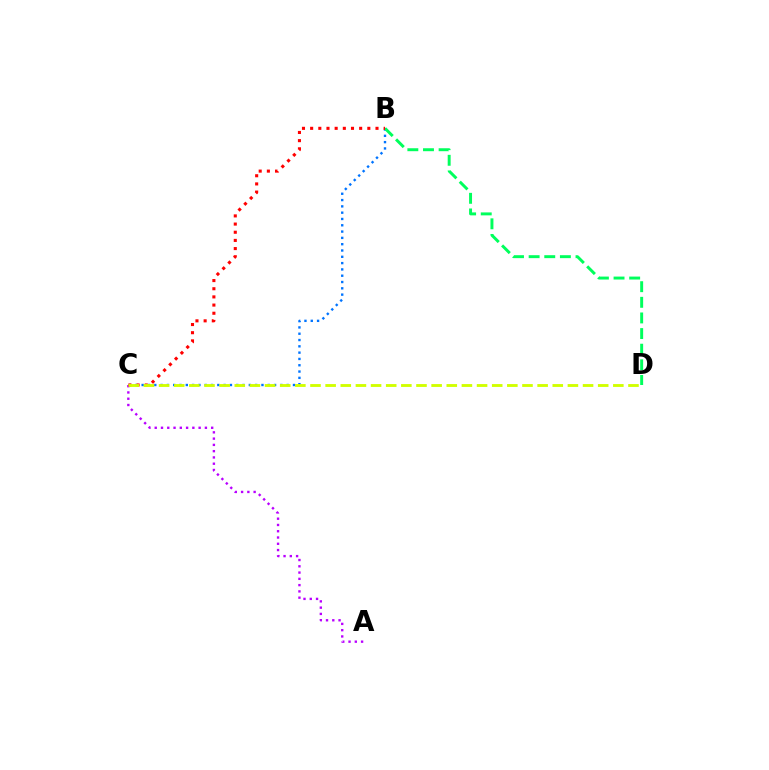{('B', 'C'): [{'color': '#0074ff', 'line_style': 'dotted', 'thickness': 1.71}, {'color': '#ff0000', 'line_style': 'dotted', 'thickness': 2.22}], ('B', 'D'): [{'color': '#00ff5c', 'line_style': 'dashed', 'thickness': 2.12}], ('A', 'C'): [{'color': '#b900ff', 'line_style': 'dotted', 'thickness': 1.7}], ('C', 'D'): [{'color': '#d1ff00', 'line_style': 'dashed', 'thickness': 2.06}]}